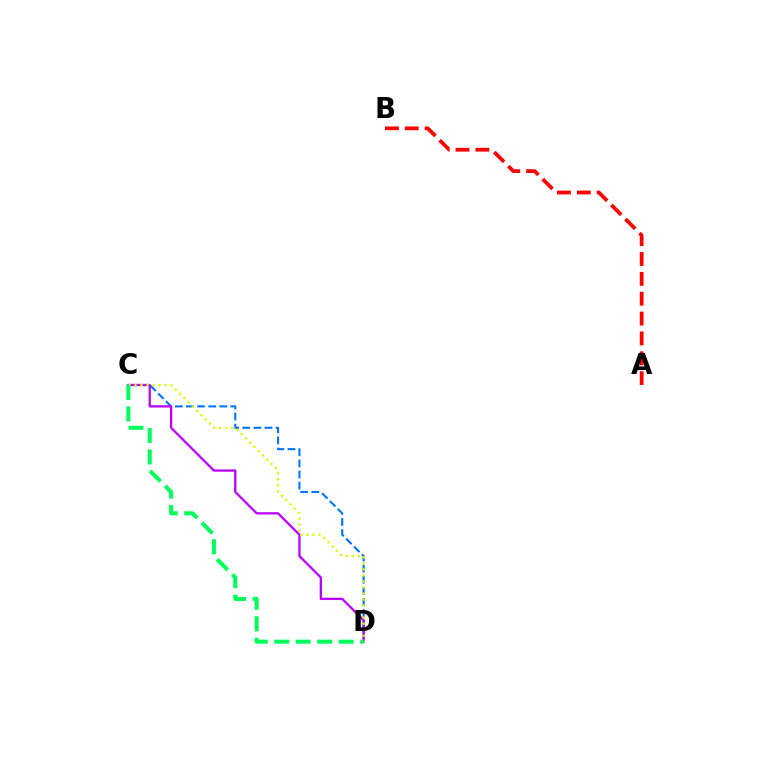{('C', 'D'): [{'color': '#0074ff', 'line_style': 'dashed', 'thickness': 1.51}, {'color': '#b900ff', 'line_style': 'solid', 'thickness': 1.65}, {'color': '#d1ff00', 'line_style': 'dotted', 'thickness': 1.64}, {'color': '#00ff5c', 'line_style': 'dashed', 'thickness': 2.92}], ('A', 'B'): [{'color': '#ff0000', 'line_style': 'dashed', 'thickness': 2.7}]}